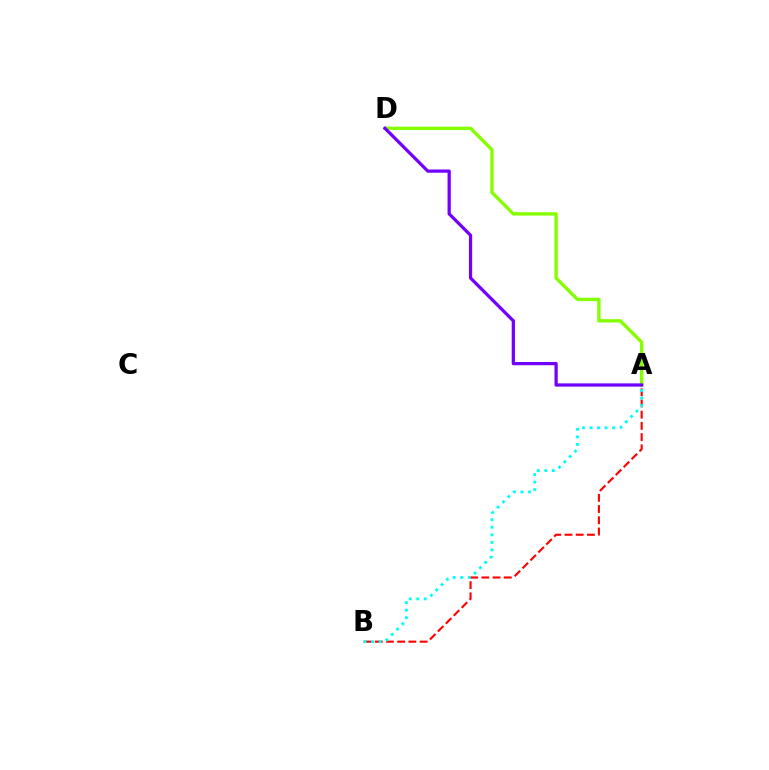{('A', 'B'): [{'color': '#ff0000', 'line_style': 'dashed', 'thickness': 1.52}, {'color': '#00fff6', 'line_style': 'dotted', 'thickness': 2.05}], ('A', 'D'): [{'color': '#84ff00', 'line_style': 'solid', 'thickness': 2.42}, {'color': '#7200ff', 'line_style': 'solid', 'thickness': 2.34}]}